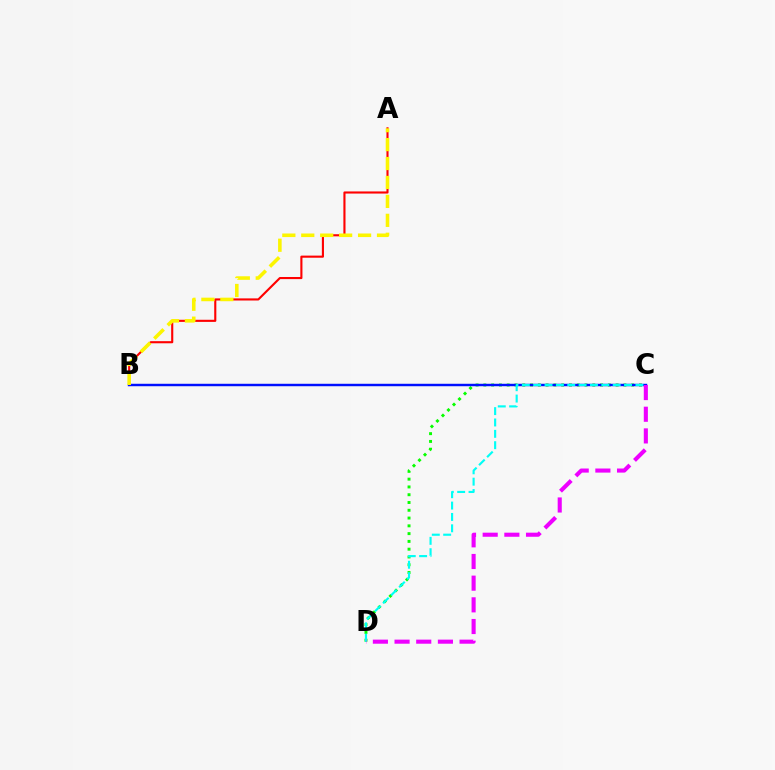{('C', 'D'): [{'color': '#08ff00', 'line_style': 'dotted', 'thickness': 2.11}, {'color': '#00fff6', 'line_style': 'dashed', 'thickness': 1.54}, {'color': '#ee00ff', 'line_style': 'dashed', 'thickness': 2.94}], ('A', 'B'): [{'color': '#ff0000', 'line_style': 'solid', 'thickness': 1.52}, {'color': '#fcf500', 'line_style': 'dashed', 'thickness': 2.57}], ('B', 'C'): [{'color': '#0010ff', 'line_style': 'solid', 'thickness': 1.76}]}